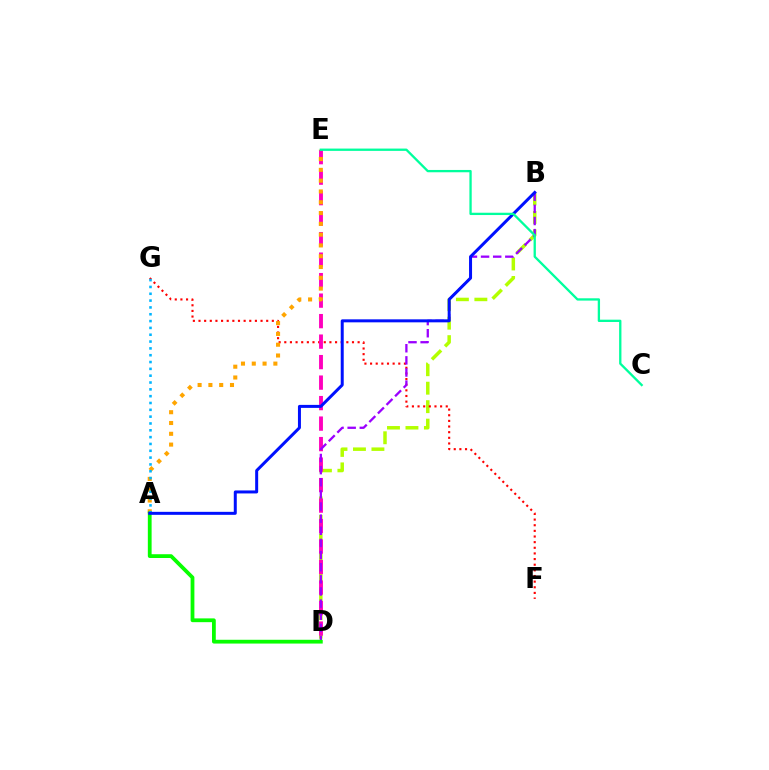{('B', 'D'): [{'color': '#b3ff00', 'line_style': 'dashed', 'thickness': 2.51}, {'color': '#9b00ff', 'line_style': 'dashed', 'thickness': 1.65}], ('F', 'G'): [{'color': '#ff0000', 'line_style': 'dotted', 'thickness': 1.53}], ('D', 'E'): [{'color': '#ff00bd', 'line_style': 'dashed', 'thickness': 2.78}], ('A', 'E'): [{'color': '#ffa500', 'line_style': 'dotted', 'thickness': 2.93}], ('A', 'D'): [{'color': '#08ff00', 'line_style': 'solid', 'thickness': 2.72}], ('A', 'G'): [{'color': '#00b5ff', 'line_style': 'dotted', 'thickness': 1.85}], ('A', 'B'): [{'color': '#0010ff', 'line_style': 'solid', 'thickness': 2.16}], ('C', 'E'): [{'color': '#00ff9d', 'line_style': 'solid', 'thickness': 1.66}]}